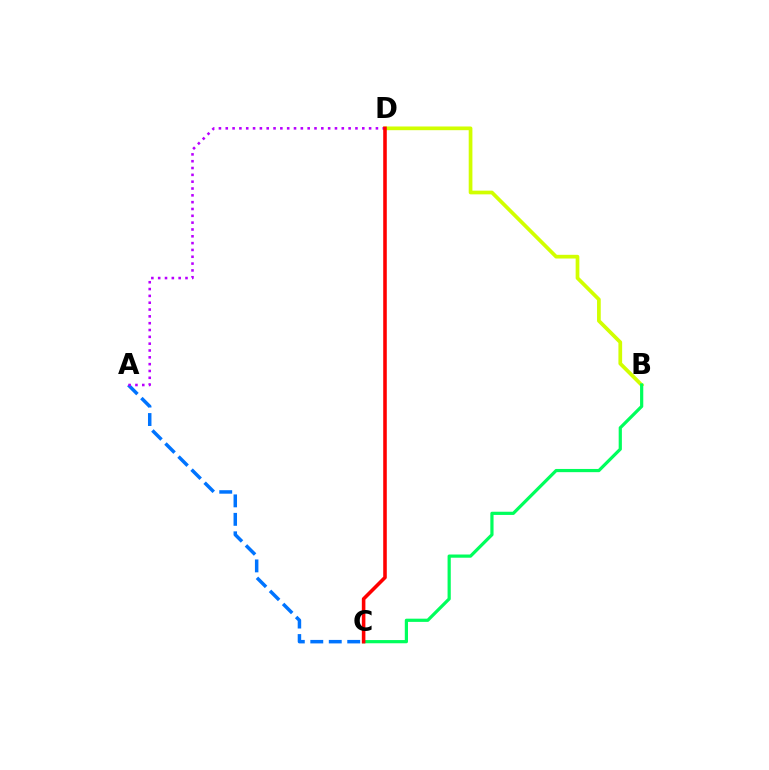{('A', 'C'): [{'color': '#0074ff', 'line_style': 'dashed', 'thickness': 2.51}], ('B', 'D'): [{'color': '#d1ff00', 'line_style': 'solid', 'thickness': 2.67}], ('A', 'D'): [{'color': '#b900ff', 'line_style': 'dotted', 'thickness': 1.85}], ('B', 'C'): [{'color': '#00ff5c', 'line_style': 'solid', 'thickness': 2.31}], ('C', 'D'): [{'color': '#ff0000', 'line_style': 'solid', 'thickness': 2.57}]}